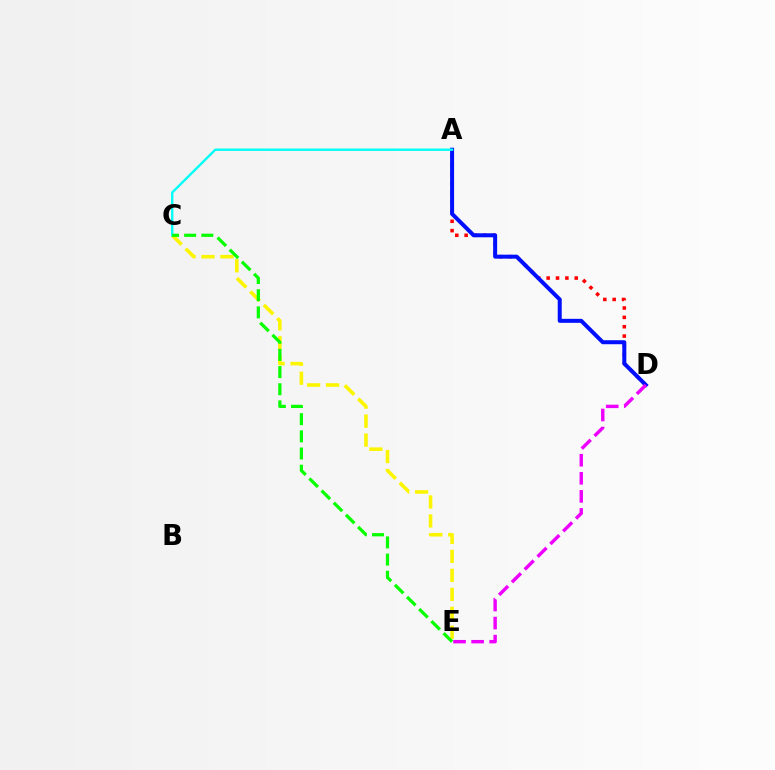{('A', 'D'): [{'color': '#ff0000', 'line_style': 'dotted', 'thickness': 2.54}, {'color': '#0010ff', 'line_style': 'solid', 'thickness': 2.88}], ('C', 'E'): [{'color': '#fcf500', 'line_style': 'dashed', 'thickness': 2.58}, {'color': '#08ff00', 'line_style': 'dashed', 'thickness': 2.33}], ('D', 'E'): [{'color': '#ee00ff', 'line_style': 'dashed', 'thickness': 2.45}], ('A', 'C'): [{'color': '#00fff6', 'line_style': 'solid', 'thickness': 1.7}]}